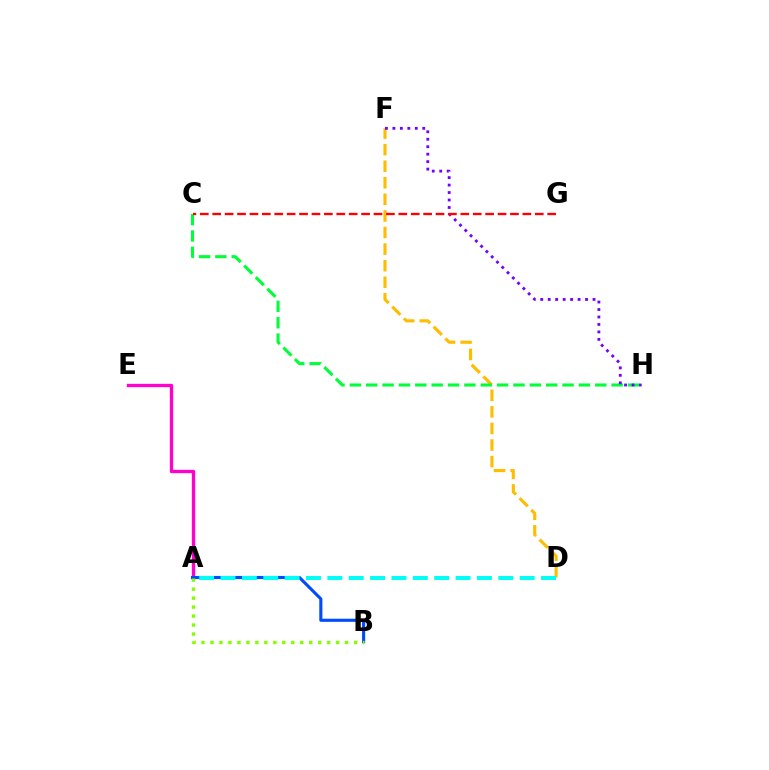{('A', 'E'): [{'color': '#ff00cf', 'line_style': 'solid', 'thickness': 2.39}], ('D', 'F'): [{'color': '#ffbd00', 'line_style': 'dashed', 'thickness': 2.25}], ('C', 'H'): [{'color': '#00ff39', 'line_style': 'dashed', 'thickness': 2.22}], ('A', 'B'): [{'color': '#004bff', 'line_style': 'solid', 'thickness': 2.24}, {'color': '#84ff00', 'line_style': 'dotted', 'thickness': 2.44}], ('F', 'H'): [{'color': '#7200ff', 'line_style': 'dotted', 'thickness': 2.03}], ('C', 'G'): [{'color': '#ff0000', 'line_style': 'dashed', 'thickness': 1.69}], ('A', 'D'): [{'color': '#00fff6', 'line_style': 'dashed', 'thickness': 2.9}]}